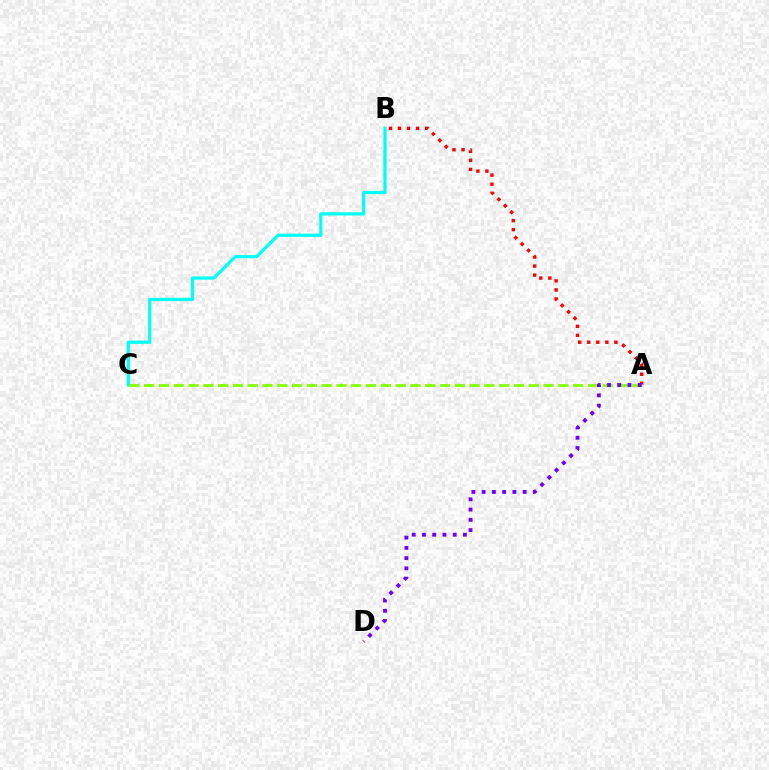{('A', 'B'): [{'color': '#ff0000', 'line_style': 'dotted', 'thickness': 2.46}], ('B', 'C'): [{'color': '#00fff6', 'line_style': 'solid', 'thickness': 2.31}], ('A', 'C'): [{'color': '#84ff00', 'line_style': 'dashed', 'thickness': 2.01}], ('A', 'D'): [{'color': '#7200ff', 'line_style': 'dotted', 'thickness': 2.78}]}